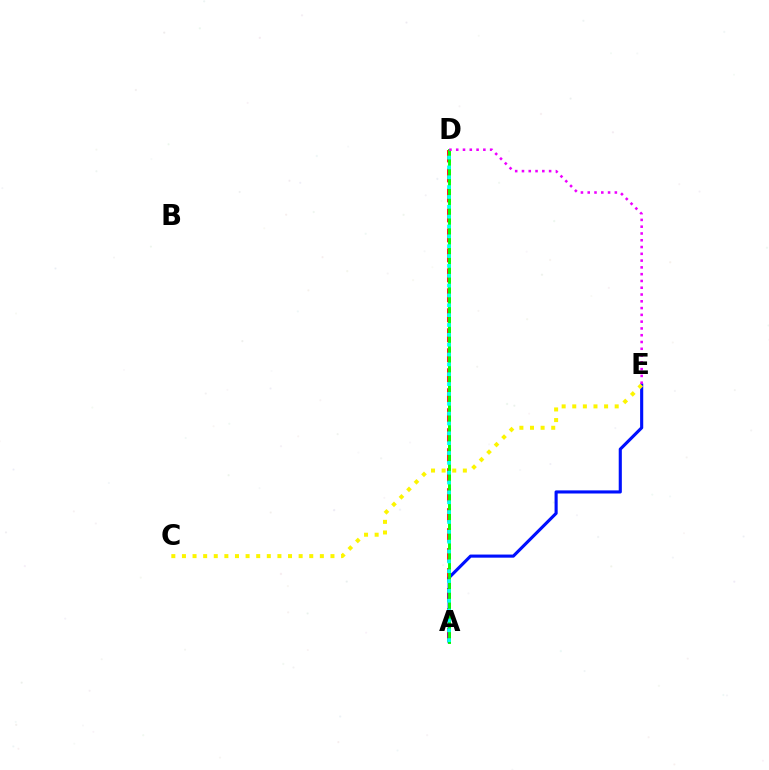{('A', 'D'): [{'color': '#ff0000', 'line_style': 'dashed', 'thickness': 2.71}, {'color': '#08ff00', 'line_style': 'solid', 'thickness': 2.1}, {'color': '#00fff6', 'line_style': 'dotted', 'thickness': 2.68}], ('A', 'E'): [{'color': '#0010ff', 'line_style': 'solid', 'thickness': 2.24}], ('C', 'E'): [{'color': '#fcf500', 'line_style': 'dotted', 'thickness': 2.88}], ('D', 'E'): [{'color': '#ee00ff', 'line_style': 'dotted', 'thickness': 1.84}]}